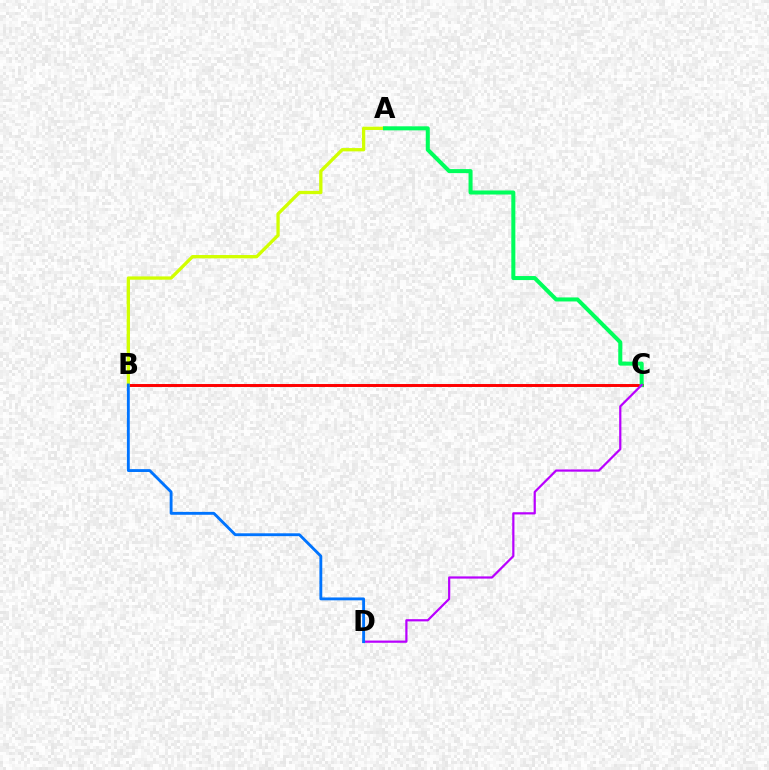{('B', 'C'): [{'color': '#ff0000', 'line_style': 'solid', 'thickness': 2.12}], ('A', 'B'): [{'color': '#d1ff00', 'line_style': 'solid', 'thickness': 2.37}], ('A', 'C'): [{'color': '#00ff5c', 'line_style': 'solid', 'thickness': 2.91}], ('C', 'D'): [{'color': '#b900ff', 'line_style': 'solid', 'thickness': 1.6}], ('B', 'D'): [{'color': '#0074ff', 'line_style': 'solid', 'thickness': 2.06}]}